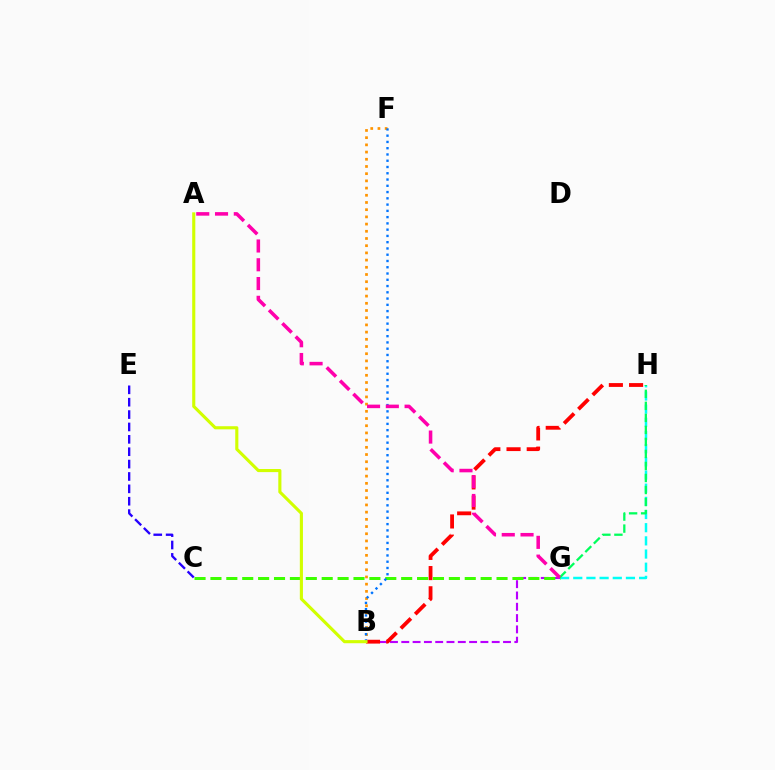{('B', 'F'): [{'color': '#ff9400', 'line_style': 'dotted', 'thickness': 1.96}, {'color': '#0074ff', 'line_style': 'dotted', 'thickness': 1.7}], ('B', 'G'): [{'color': '#b900ff', 'line_style': 'dashed', 'thickness': 1.54}], ('C', 'E'): [{'color': '#2500ff', 'line_style': 'dashed', 'thickness': 1.68}], ('G', 'H'): [{'color': '#00fff6', 'line_style': 'dashed', 'thickness': 1.79}, {'color': '#00ff5c', 'line_style': 'dashed', 'thickness': 1.63}], ('B', 'H'): [{'color': '#ff0000', 'line_style': 'dashed', 'thickness': 2.74}], ('C', 'G'): [{'color': '#3dff00', 'line_style': 'dashed', 'thickness': 2.16}], ('A', 'B'): [{'color': '#d1ff00', 'line_style': 'solid', 'thickness': 2.24}], ('A', 'G'): [{'color': '#ff00ac', 'line_style': 'dashed', 'thickness': 2.55}]}